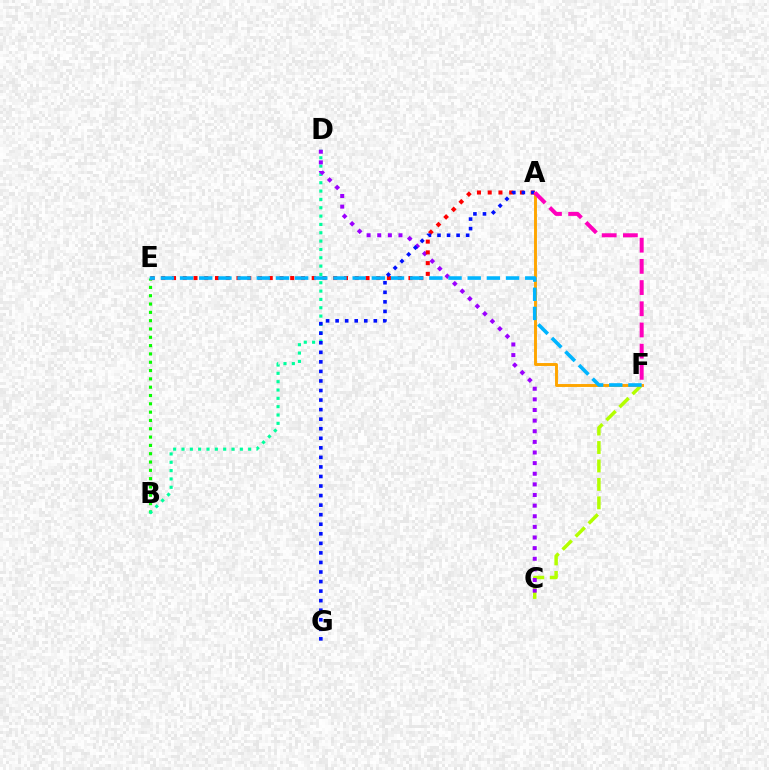{('B', 'E'): [{'color': '#08ff00', 'line_style': 'dotted', 'thickness': 2.26}], ('B', 'D'): [{'color': '#00ff9d', 'line_style': 'dotted', 'thickness': 2.26}], ('C', 'F'): [{'color': '#b3ff00', 'line_style': 'dashed', 'thickness': 2.51}], ('C', 'D'): [{'color': '#9b00ff', 'line_style': 'dotted', 'thickness': 2.89}], ('A', 'E'): [{'color': '#ff0000', 'line_style': 'dotted', 'thickness': 2.92}], ('A', 'G'): [{'color': '#0010ff', 'line_style': 'dotted', 'thickness': 2.6}], ('A', 'F'): [{'color': '#ffa500', 'line_style': 'solid', 'thickness': 2.1}, {'color': '#ff00bd', 'line_style': 'dashed', 'thickness': 2.88}], ('E', 'F'): [{'color': '#00b5ff', 'line_style': 'dashed', 'thickness': 2.61}]}